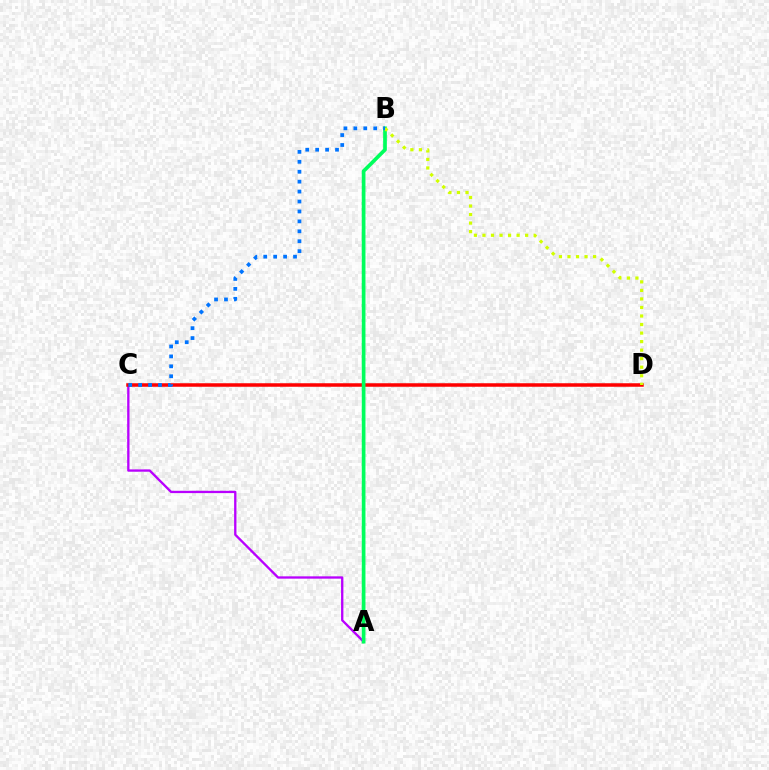{('A', 'C'): [{'color': '#b900ff', 'line_style': 'solid', 'thickness': 1.67}], ('C', 'D'): [{'color': '#ff0000', 'line_style': 'solid', 'thickness': 2.53}], ('A', 'B'): [{'color': '#00ff5c', 'line_style': 'solid', 'thickness': 2.66}], ('B', 'D'): [{'color': '#d1ff00', 'line_style': 'dotted', 'thickness': 2.32}], ('B', 'C'): [{'color': '#0074ff', 'line_style': 'dotted', 'thickness': 2.7}]}